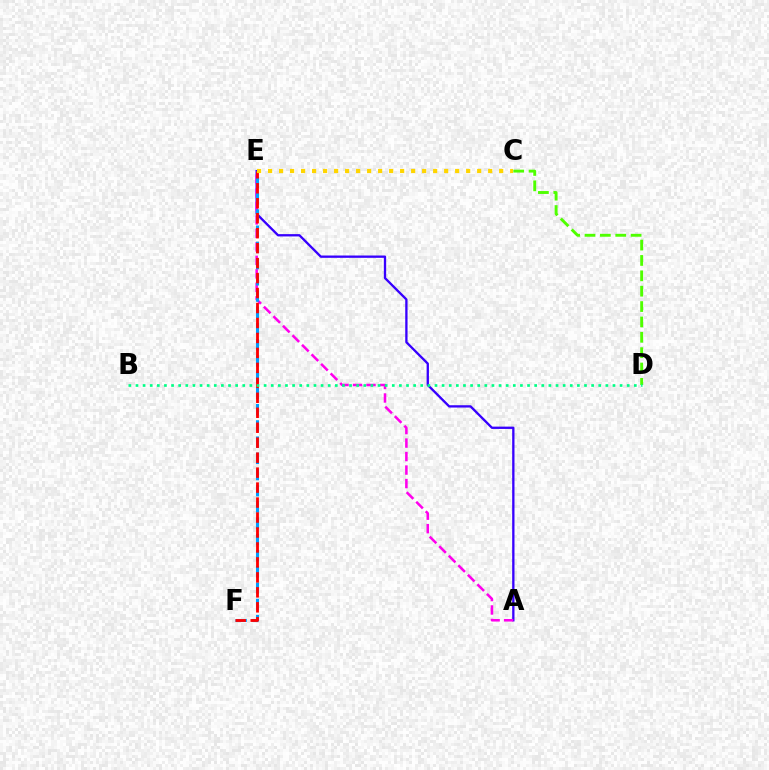{('A', 'E'): [{'color': '#3700ff', 'line_style': 'solid', 'thickness': 1.67}, {'color': '#ff00ed', 'line_style': 'dashed', 'thickness': 1.83}], ('E', 'F'): [{'color': '#009eff', 'line_style': 'dashed', 'thickness': 2.2}, {'color': '#ff0000', 'line_style': 'dashed', 'thickness': 2.03}], ('C', 'D'): [{'color': '#4fff00', 'line_style': 'dashed', 'thickness': 2.09}], ('B', 'D'): [{'color': '#00ff86', 'line_style': 'dotted', 'thickness': 1.93}], ('C', 'E'): [{'color': '#ffd500', 'line_style': 'dotted', 'thickness': 2.99}]}